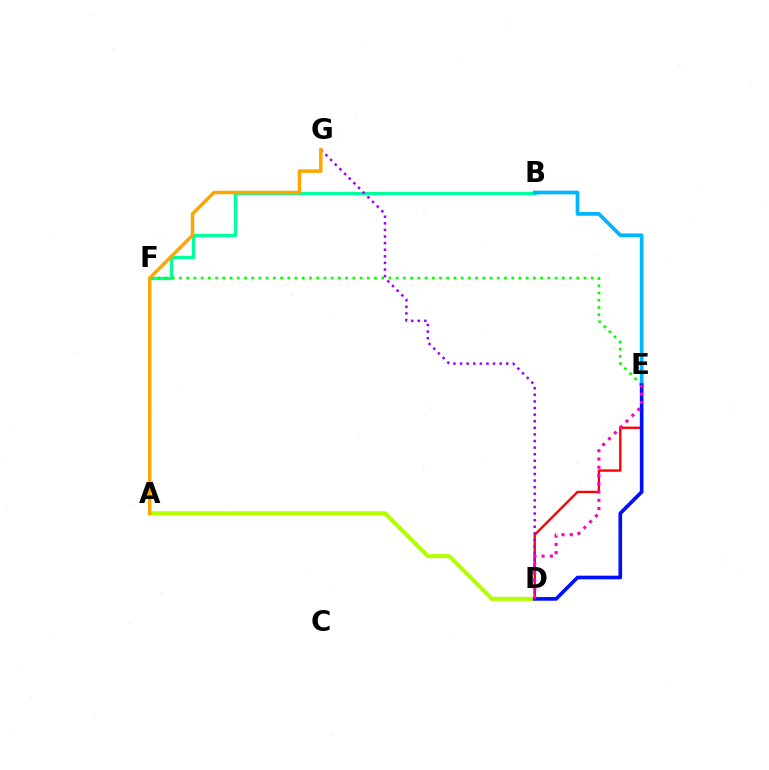{('B', 'F'): [{'color': '#00ff9d', 'line_style': 'solid', 'thickness': 2.4}], ('E', 'F'): [{'color': '#08ff00', 'line_style': 'dotted', 'thickness': 1.96}], ('D', 'E'): [{'color': '#ff0000', 'line_style': 'solid', 'thickness': 1.69}, {'color': '#0010ff', 'line_style': 'solid', 'thickness': 2.63}, {'color': '#ff00bd', 'line_style': 'dotted', 'thickness': 2.24}], ('A', 'D'): [{'color': '#b3ff00', 'line_style': 'solid', 'thickness': 2.93}], ('B', 'E'): [{'color': '#00b5ff', 'line_style': 'solid', 'thickness': 2.67}], ('D', 'G'): [{'color': '#9b00ff', 'line_style': 'dotted', 'thickness': 1.79}], ('A', 'G'): [{'color': '#ffa500', 'line_style': 'solid', 'thickness': 2.51}]}